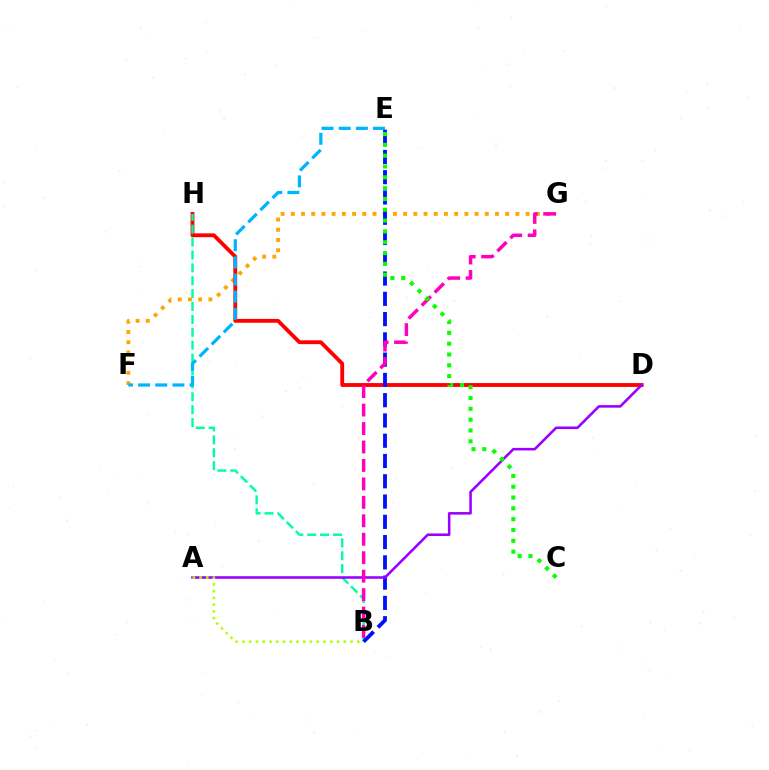{('F', 'G'): [{'color': '#ffa500', 'line_style': 'dotted', 'thickness': 2.77}], ('D', 'H'): [{'color': '#ff0000', 'line_style': 'solid', 'thickness': 2.77}], ('B', 'H'): [{'color': '#00ff9d', 'line_style': 'dashed', 'thickness': 1.75}], ('B', 'E'): [{'color': '#0010ff', 'line_style': 'dashed', 'thickness': 2.75}], ('E', 'F'): [{'color': '#00b5ff', 'line_style': 'dashed', 'thickness': 2.33}], ('A', 'D'): [{'color': '#9b00ff', 'line_style': 'solid', 'thickness': 1.85}], ('B', 'G'): [{'color': '#ff00bd', 'line_style': 'dashed', 'thickness': 2.51}], ('A', 'B'): [{'color': '#b3ff00', 'line_style': 'dotted', 'thickness': 1.84}], ('C', 'E'): [{'color': '#08ff00', 'line_style': 'dotted', 'thickness': 2.94}]}